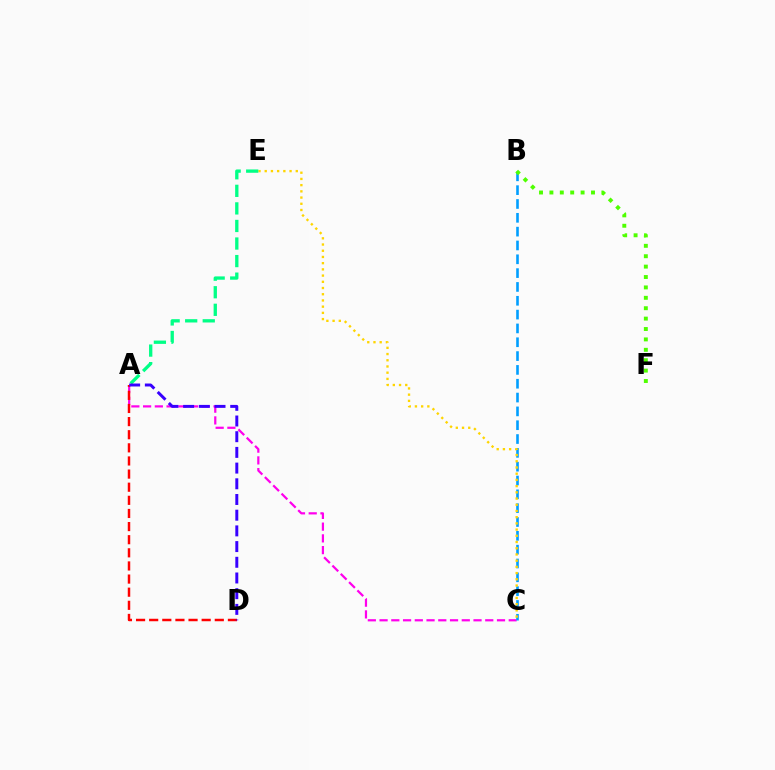{('A', 'C'): [{'color': '#ff00ed', 'line_style': 'dashed', 'thickness': 1.6}], ('B', 'C'): [{'color': '#009eff', 'line_style': 'dashed', 'thickness': 1.88}], ('C', 'E'): [{'color': '#ffd500', 'line_style': 'dotted', 'thickness': 1.69}], ('A', 'E'): [{'color': '#00ff86', 'line_style': 'dashed', 'thickness': 2.39}], ('A', 'D'): [{'color': '#ff0000', 'line_style': 'dashed', 'thickness': 1.78}, {'color': '#3700ff', 'line_style': 'dashed', 'thickness': 2.13}], ('B', 'F'): [{'color': '#4fff00', 'line_style': 'dotted', 'thickness': 2.83}]}